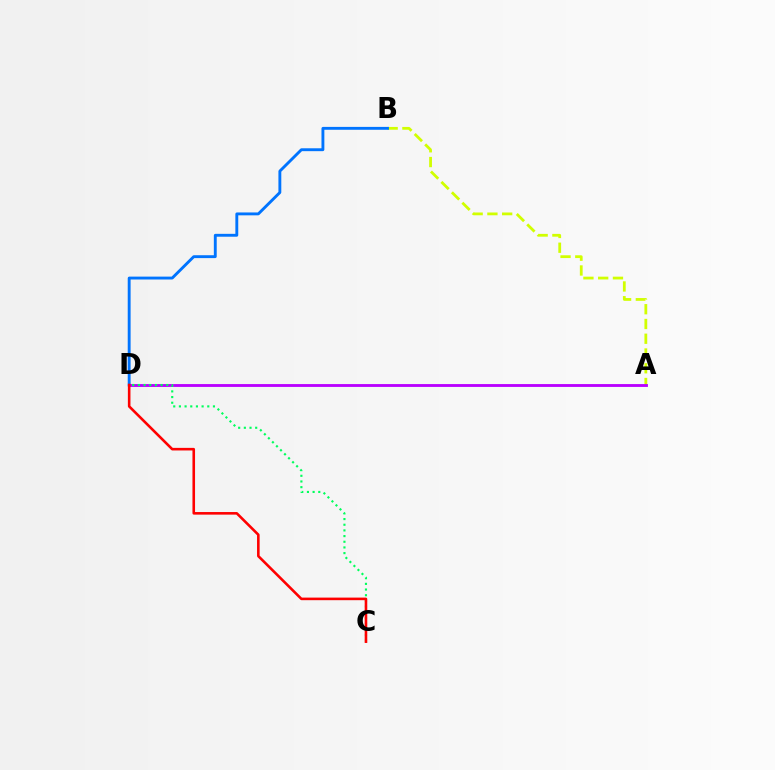{('A', 'B'): [{'color': '#d1ff00', 'line_style': 'dashed', 'thickness': 2.01}], ('B', 'D'): [{'color': '#0074ff', 'line_style': 'solid', 'thickness': 2.07}], ('A', 'D'): [{'color': '#b900ff', 'line_style': 'solid', 'thickness': 2.05}], ('C', 'D'): [{'color': '#00ff5c', 'line_style': 'dotted', 'thickness': 1.54}, {'color': '#ff0000', 'line_style': 'solid', 'thickness': 1.86}]}